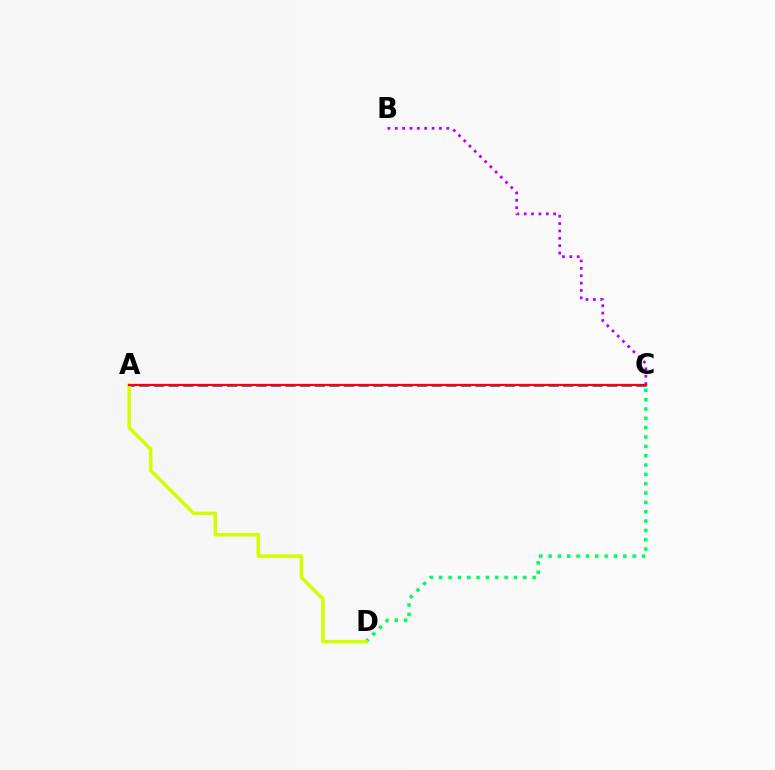{('A', 'C'): [{'color': '#0074ff', 'line_style': 'dashed', 'thickness': 1.99}, {'color': '#ff0000', 'line_style': 'solid', 'thickness': 1.58}], ('C', 'D'): [{'color': '#00ff5c', 'line_style': 'dotted', 'thickness': 2.54}], ('B', 'C'): [{'color': '#b900ff', 'line_style': 'dotted', 'thickness': 2.0}], ('A', 'D'): [{'color': '#d1ff00', 'line_style': 'solid', 'thickness': 2.54}]}